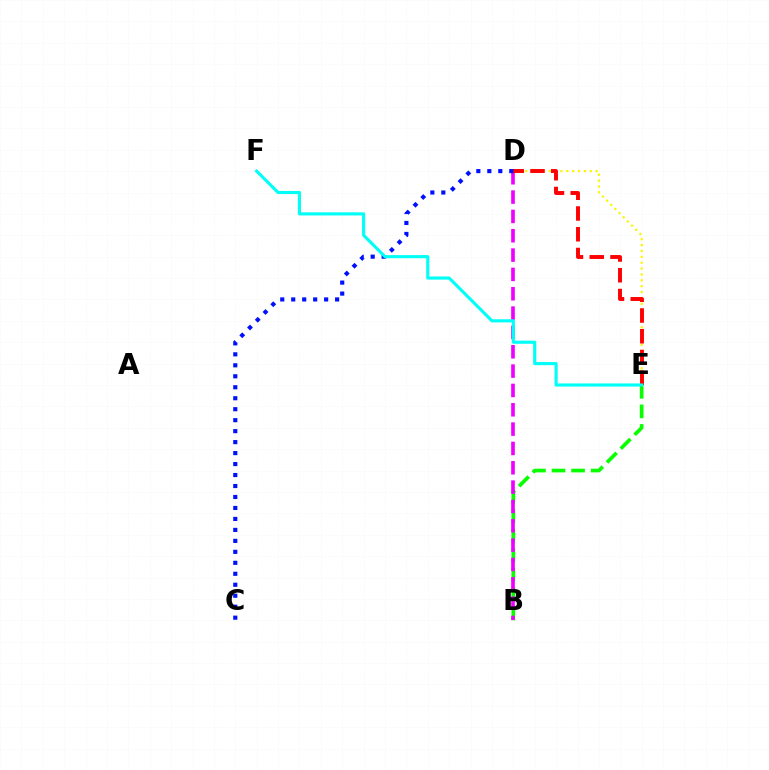{('D', 'E'): [{'color': '#fcf500', 'line_style': 'dotted', 'thickness': 1.6}, {'color': '#ff0000', 'line_style': 'dashed', 'thickness': 2.82}], ('B', 'E'): [{'color': '#08ff00', 'line_style': 'dashed', 'thickness': 2.66}], ('B', 'D'): [{'color': '#ee00ff', 'line_style': 'dashed', 'thickness': 2.63}], ('C', 'D'): [{'color': '#0010ff', 'line_style': 'dotted', 'thickness': 2.98}], ('E', 'F'): [{'color': '#00fff6', 'line_style': 'solid', 'thickness': 2.25}]}